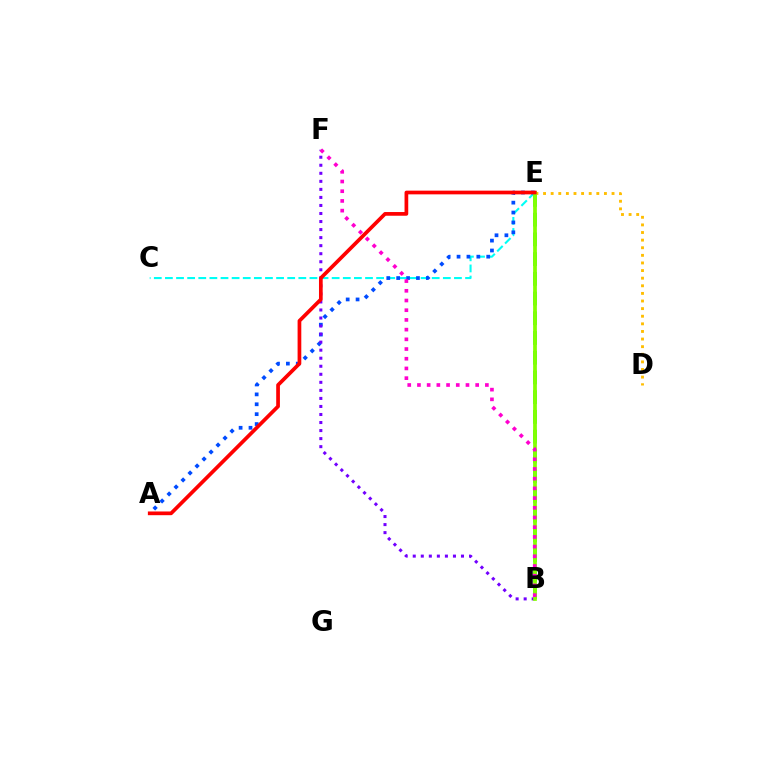{('B', 'E'): [{'color': '#00ff39', 'line_style': 'dashed', 'thickness': 2.68}, {'color': '#84ff00', 'line_style': 'solid', 'thickness': 2.68}], ('C', 'E'): [{'color': '#00fff6', 'line_style': 'dashed', 'thickness': 1.51}], ('A', 'E'): [{'color': '#004bff', 'line_style': 'dotted', 'thickness': 2.69}, {'color': '#ff0000', 'line_style': 'solid', 'thickness': 2.67}], ('D', 'E'): [{'color': '#ffbd00', 'line_style': 'dotted', 'thickness': 2.07}], ('B', 'F'): [{'color': '#7200ff', 'line_style': 'dotted', 'thickness': 2.18}, {'color': '#ff00cf', 'line_style': 'dotted', 'thickness': 2.64}]}